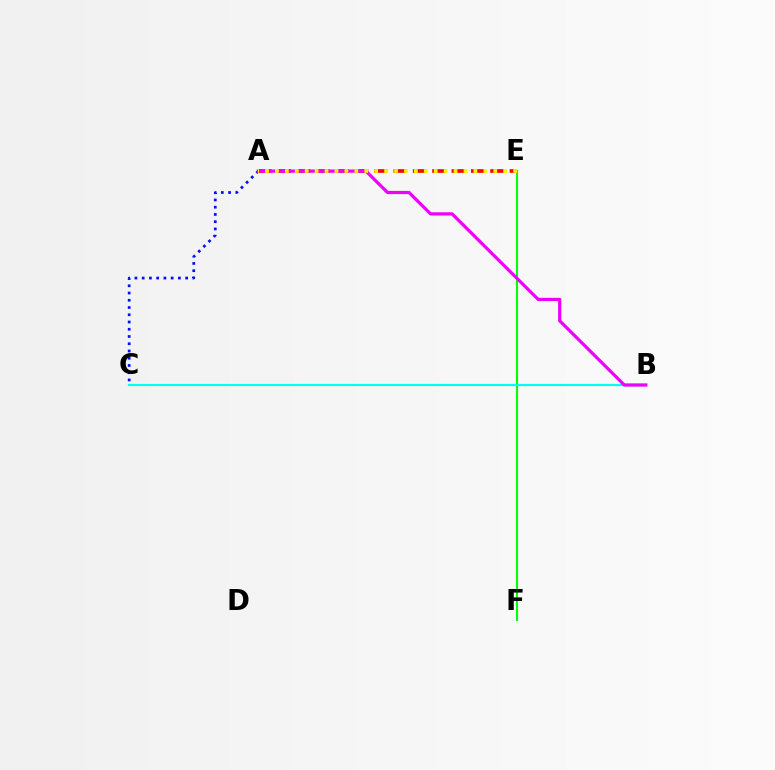{('A', 'C'): [{'color': '#0010ff', 'line_style': 'dotted', 'thickness': 1.97}], ('E', 'F'): [{'color': '#08ff00', 'line_style': 'solid', 'thickness': 1.51}], ('A', 'E'): [{'color': '#ff0000', 'line_style': 'dashed', 'thickness': 2.63}, {'color': '#fcf500', 'line_style': 'dotted', 'thickness': 2.7}], ('B', 'C'): [{'color': '#00fff6', 'line_style': 'solid', 'thickness': 1.58}], ('A', 'B'): [{'color': '#ee00ff', 'line_style': 'solid', 'thickness': 2.32}]}